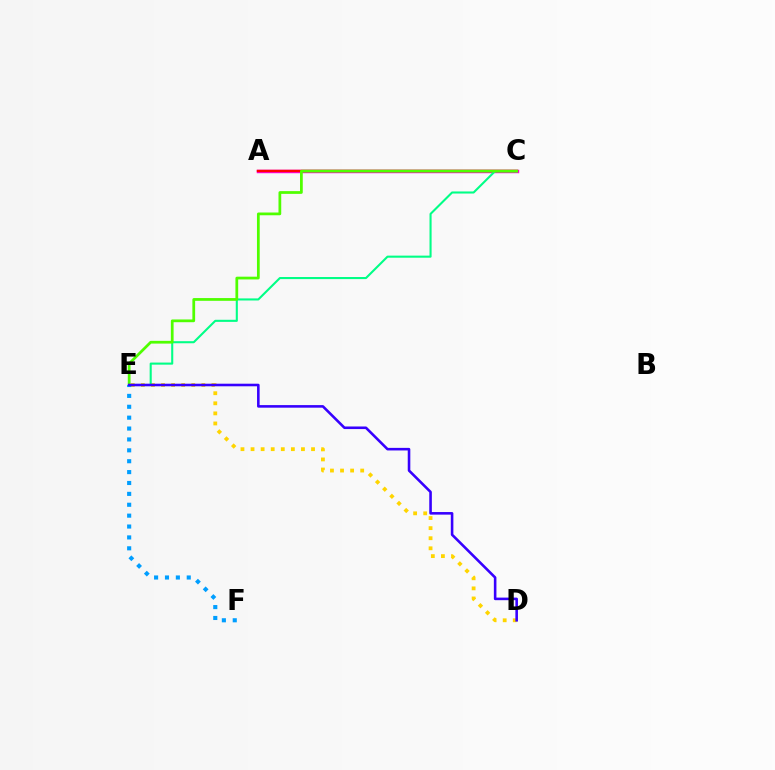{('D', 'E'): [{'color': '#ffd500', 'line_style': 'dotted', 'thickness': 2.74}, {'color': '#3700ff', 'line_style': 'solid', 'thickness': 1.86}], ('A', 'C'): [{'color': '#ff00ed', 'line_style': 'solid', 'thickness': 2.5}, {'color': '#ff0000', 'line_style': 'solid', 'thickness': 1.76}], ('C', 'E'): [{'color': '#00ff86', 'line_style': 'solid', 'thickness': 1.5}, {'color': '#4fff00', 'line_style': 'solid', 'thickness': 1.98}], ('E', 'F'): [{'color': '#009eff', 'line_style': 'dotted', 'thickness': 2.96}]}